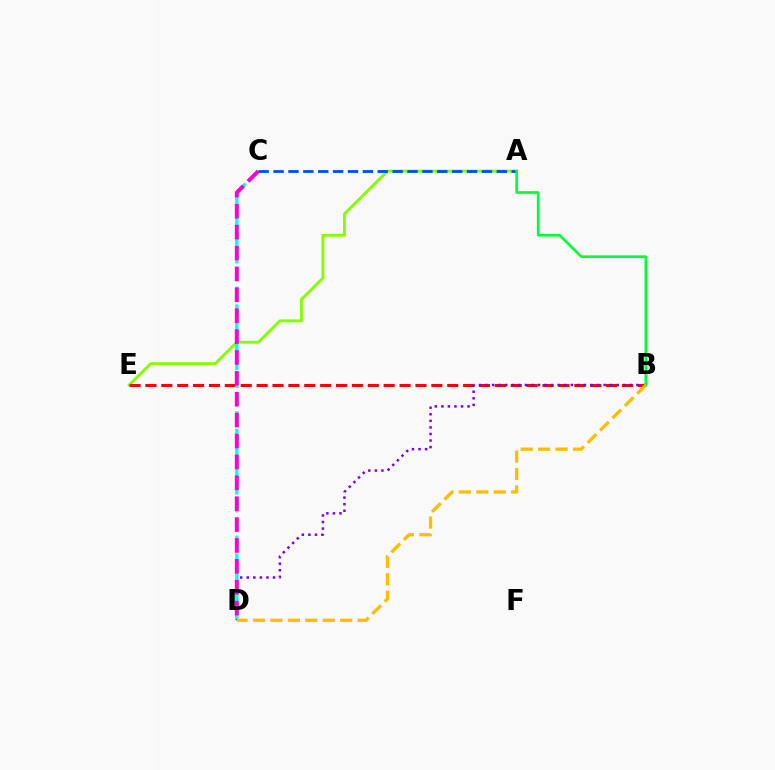{('A', 'E'): [{'color': '#84ff00', 'line_style': 'solid', 'thickness': 2.07}], ('B', 'E'): [{'color': '#ff0000', 'line_style': 'dashed', 'thickness': 2.16}], ('B', 'D'): [{'color': '#7200ff', 'line_style': 'dotted', 'thickness': 1.78}, {'color': '#ffbd00', 'line_style': 'dashed', 'thickness': 2.37}], ('C', 'D'): [{'color': '#00fff6', 'line_style': 'dashed', 'thickness': 2.42}, {'color': '#ff00cf', 'line_style': 'dashed', 'thickness': 2.84}], ('A', 'C'): [{'color': '#004bff', 'line_style': 'dashed', 'thickness': 2.02}], ('A', 'B'): [{'color': '#00ff39', 'line_style': 'solid', 'thickness': 1.89}]}